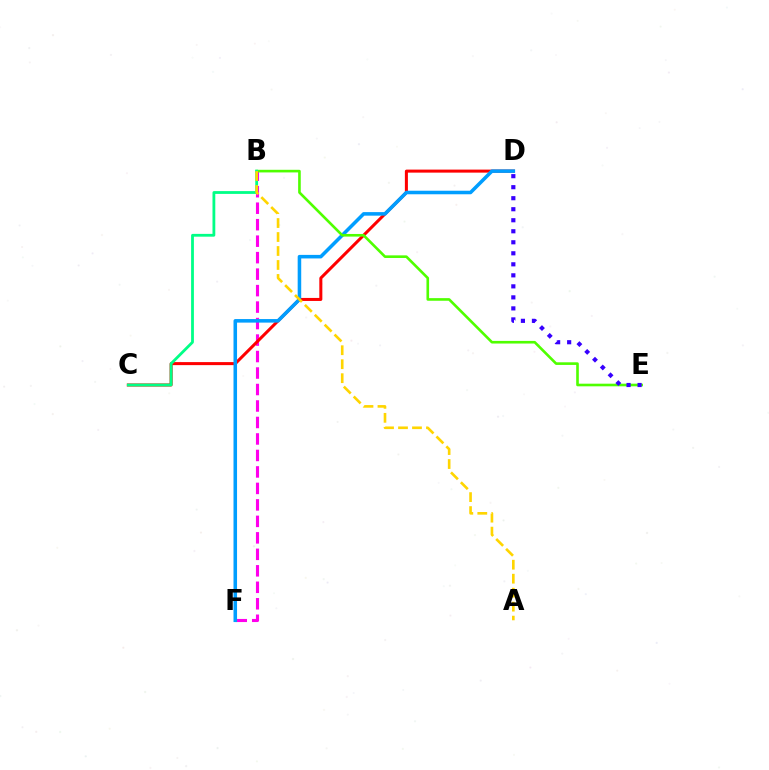{('B', 'F'): [{'color': '#ff00ed', 'line_style': 'dashed', 'thickness': 2.24}], ('C', 'D'): [{'color': '#ff0000', 'line_style': 'solid', 'thickness': 2.18}], ('D', 'F'): [{'color': '#009eff', 'line_style': 'solid', 'thickness': 2.55}], ('B', 'E'): [{'color': '#4fff00', 'line_style': 'solid', 'thickness': 1.89}], ('B', 'C'): [{'color': '#00ff86', 'line_style': 'solid', 'thickness': 2.01}], ('D', 'E'): [{'color': '#3700ff', 'line_style': 'dotted', 'thickness': 2.99}], ('A', 'B'): [{'color': '#ffd500', 'line_style': 'dashed', 'thickness': 1.9}]}